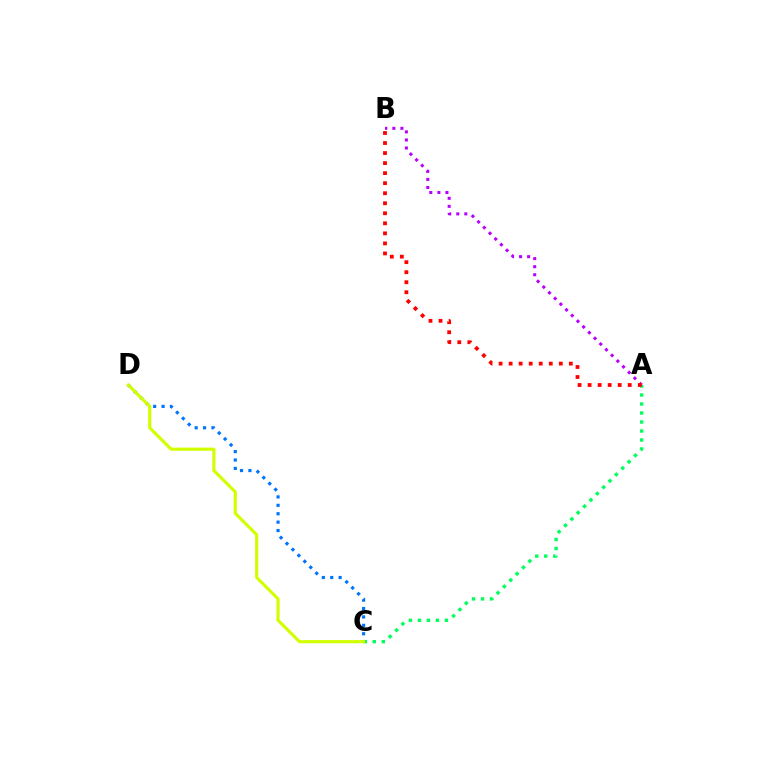{('A', 'C'): [{'color': '#00ff5c', 'line_style': 'dotted', 'thickness': 2.44}], ('C', 'D'): [{'color': '#0074ff', 'line_style': 'dotted', 'thickness': 2.28}, {'color': '#d1ff00', 'line_style': 'solid', 'thickness': 2.26}], ('A', 'B'): [{'color': '#b900ff', 'line_style': 'dotted', 'thickness': 2.19}, {'color': '#ff0000', 'line_style': 'dotted', 'thickness': 2.73}]}